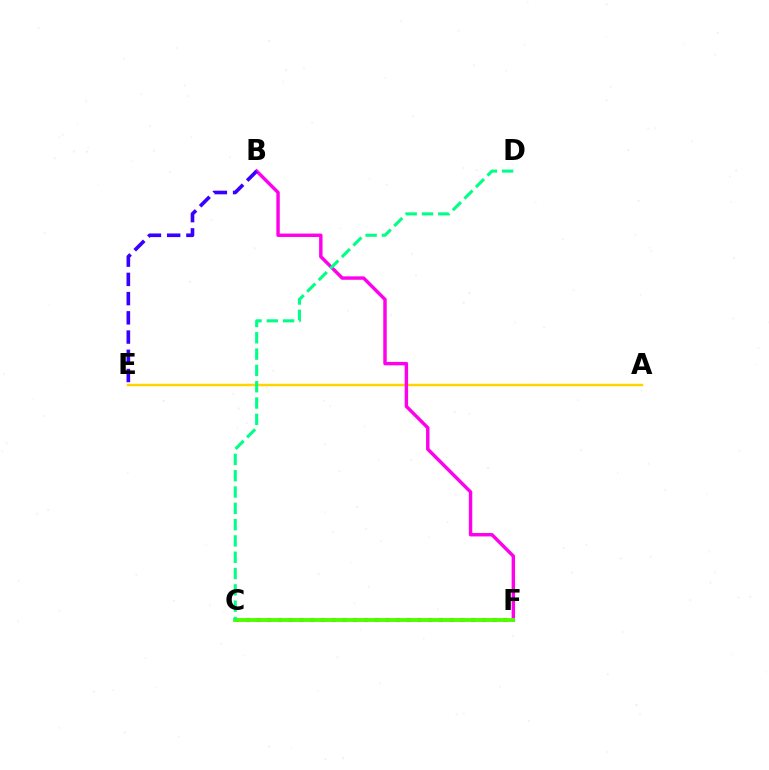{('C', 'F'): [{'color': '#009eff', 'line_style': 'dotted', 'thickness': 1.79}, {'color': '#ff0000', 'line_style': 'dotted', 'thickness': 2.92}, {'color': '#4fff00', 'line_style': 'solid', 'thickness': 2.8}], ('A', 'E'): [{'color': '#ffd500', 'line_style': 'solid', 'thickness': 1.77}], ('B', 'F'): [{'color': '#ff00ed', 'line_style': 'solid', 'thickness': 2.47}], ('B', 'E'): [{'color': '#3700ff', 'line_style': 'dashed', 'thickness': 2.61}], ('C', 'D'): [{'color': '#00ff86', 'line_style': 'dashed', 'thickness': 2.22}]}